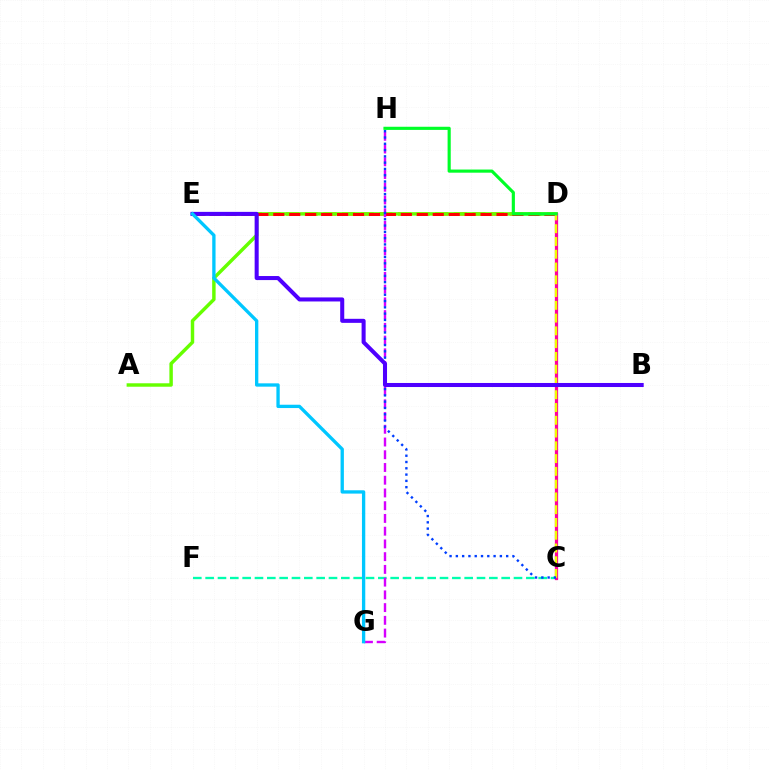{('C', 'F'): [{'color': '#00ffaf', 'line_style': 'dashed', 'thickness': 1.68}], ('D', 'E'): [{'color': '#ff8800', 'line_style': 'dashed', 'thickness': 2.53}, {'color': '#ff0000', 'line_style': 'dashed', 'thickness': 2.17}], ('A', 'D'): [{'color': '#66ff00', 'line_style': 'solid', 'thickness': 2.48}], ('C', 'D'): [{'color': '#ff00a0', 'line_style': 'solid', 'thickness': 2.34}, {'color': '#eeff00', 'line_style': 'dashed', 'thickness': 1.74}], ('G', 'H'): [{'color': '#d600ff', 'line_style': 'dashed', 'thickness': 1.73}], ('D', 'H'): [{'color': '#00ff27', 'line_style': 'solid', 'thickness': 2.26}], ('C', 'H'): [{'color': '#003fff', 'line_style': 'dotted', 'thickness': 1.71}], ('B', 'E'): [{'color': '#4f00ff', 'line_style': 'solid', 'thickness': 2.91}], ('E', 'G'): [{'color': '#00c7ff', 'line_style': 'solid', 'thickness': 2.39}]}